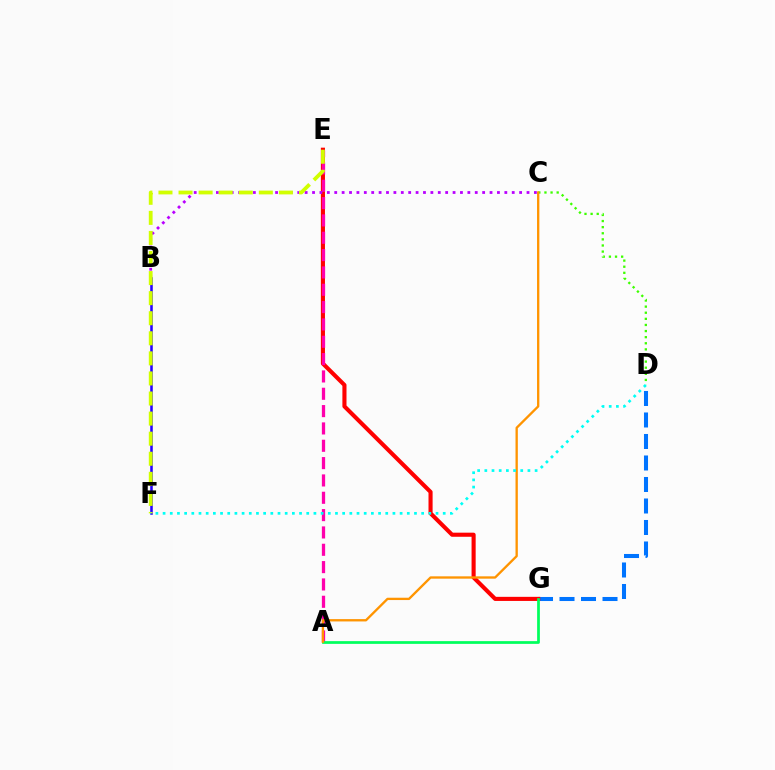{('D', 'G'): [{'color': '#0074ff', 'line_style': 'dashed', 'thickness': 2.92}], ('E', 'G'): [{'color': '#ff0000', 'line_style': 'solid', 'thickness': 2.95}], ('A', 'E'): [{'color': '#ff00ac', 'line_style': 'dashed', 'thickness': 2.35}], ('B', 'C'): [{'color': '#b900ff', 'line_style': 'dotted', 'thickness': 2.01}], ('C', 'D'): [{'color': '#3dff00', 'line_style': 'dotted', 'thickness': 1.66}], ('B', 'F'): [{'color': '#2500ff', 'line_style': 'solid', 'thickness': 1.83}], ('E', 'F'): [{'color': '#d1ff00', 'line_style': 'dashed', 'thickness': 2.73}], ('A', 'G'): [{'color': '#00ff5c', 'line_style': 'solid', 'thickness': 1.97}], ('A', 'C'): [{'color': '#ff9400', 'line_style': 'solid', 'thickness': 1.68}], ('D', 'F'): [{'color': '#00fff6', 'line_style': 'dotted', 'thickness': 1.95}]}